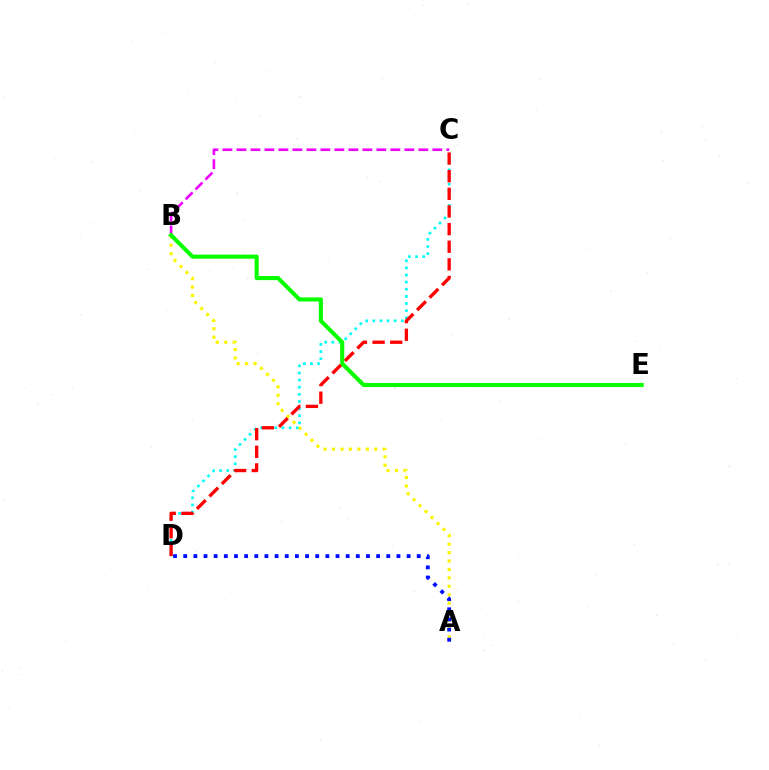{('A', 'B'): [{'color': '#fcf500', 'line_style': 'dotted', 'thickness': 2.29}], ('C', 'D'): [{'color': '#00fff6', 'line_style': 'dotted', 'thickness': 1.94}, {'color': '#ff0000', 'line_style': 'dashed', 'thickness': 2.39}], ('B', 'C'): [{'color': '#ee00ff', 'line_style': 'dashed', 'thickness': 1.9}], ('B', 'E'): [{'color': '#08ff00', 'line_style': 'solid', 'thickness': 2.95}], ('A', 'D'): [{'color': '#0010ff', 'line_style': 'dotted', 'thickness': 2.76}]}